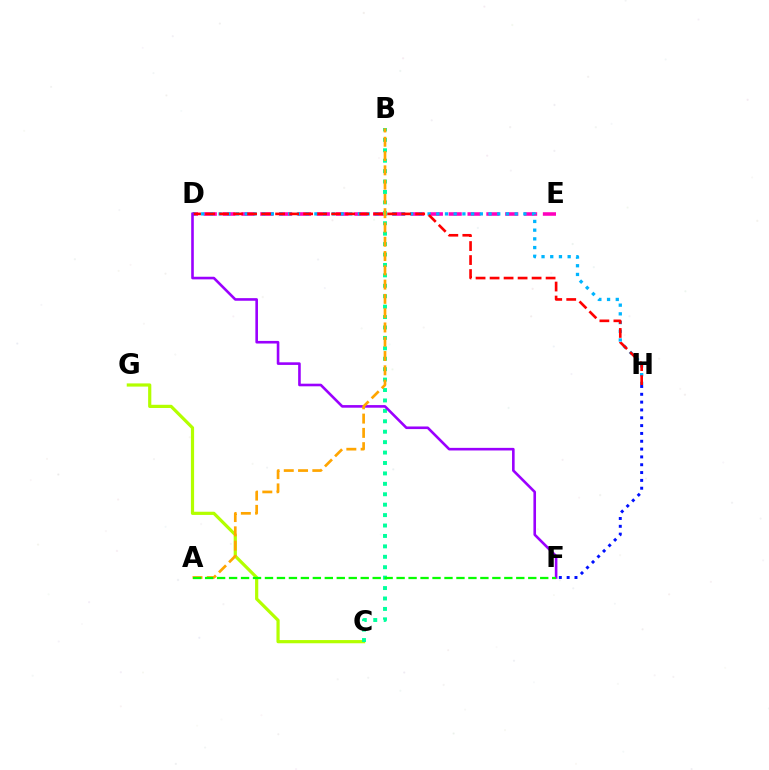{('F', 'H'): [{'color': '#0010ff', 'line_style': 'dotted', 'thickness': 2.13}], ('C', 'G'): [{'color': '#b3ff00', 'line_style': 'solid', 'thickness': 2.3}], ('D', 'E'): [{'color': '#ff00bd', 'line_style': 'dashed', 'thickness': 2.56}], ('D', 'H'): [{'color': '#00b5ff', 'line_style': 'dotted', 'thickness': 2.37}, {'color': '#ff0000', 'line_style': 'dashed', 'thickness': 1.9}], ('B', 'C'): [{'color': '#00ff9d', 'line_style': 'dotted', 'thickness': 2.83}], ('D', 'F'): [{'color': '#9b00ff', 'line_style': 'solid', 'thickness': 1.88}], ('A', 'B'): [{'color': '#ffa500', 'line_style': 'dashed', 'thickness': 1.94}], ('A', 'F'): [{'color': '#08ff00', 'line_style': 'dashed', 'thickness': 1.63}]}